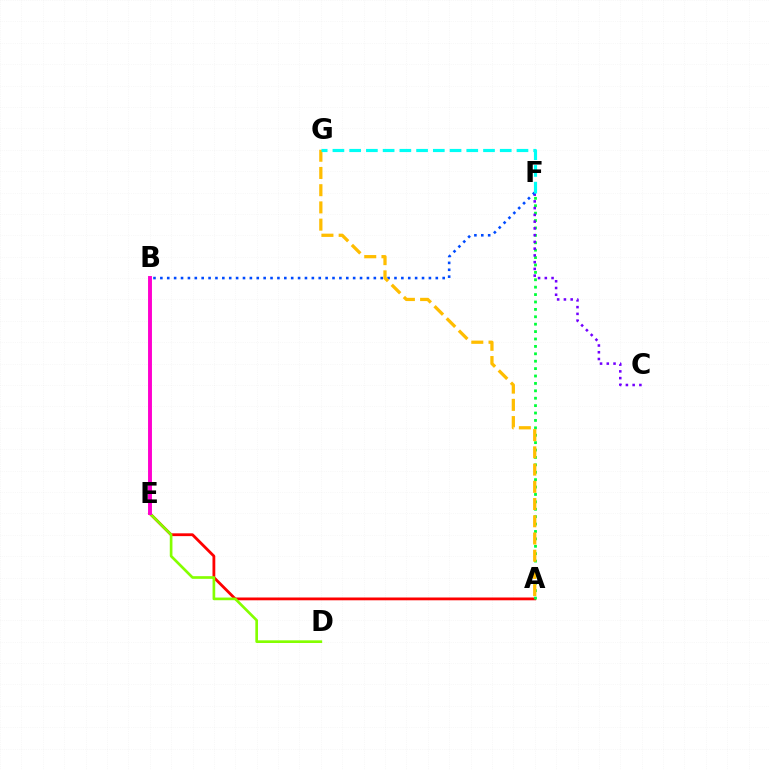{('A', 'E'): [{'color': '#ff0000', 'line_style': 'solid', 'thickness': 2.02}], ('D', 'E'): [{'color': '#84ff00', 'line_style': 'solid', 'thickness': 1.92}], ('A', 'F'): [{'color': '#00ff39', 'line_style': 'dotted', 'thickness': 2.01}], ('B', 'E'): [{'color': '#ff00cf', 'line_style': 'solid', 'thickness': 2.82}], ('C', 'F'): [{'color': '#7200ff', 'line_style': 'dotted', 'thickness': 1.83}], ('B', 'F'): [{'color': '#004bff', 'line_style': 'dotted', 'thickness': 1.87}], ('A', 'G'): [{'color': '#ffbd00', 'line_style': 'dashed', 'thickness': 2.34}], ('F', 'G'): [{'color': '#00fff6', 'line_style': 'dashed', 'thickness': 2.27}]}